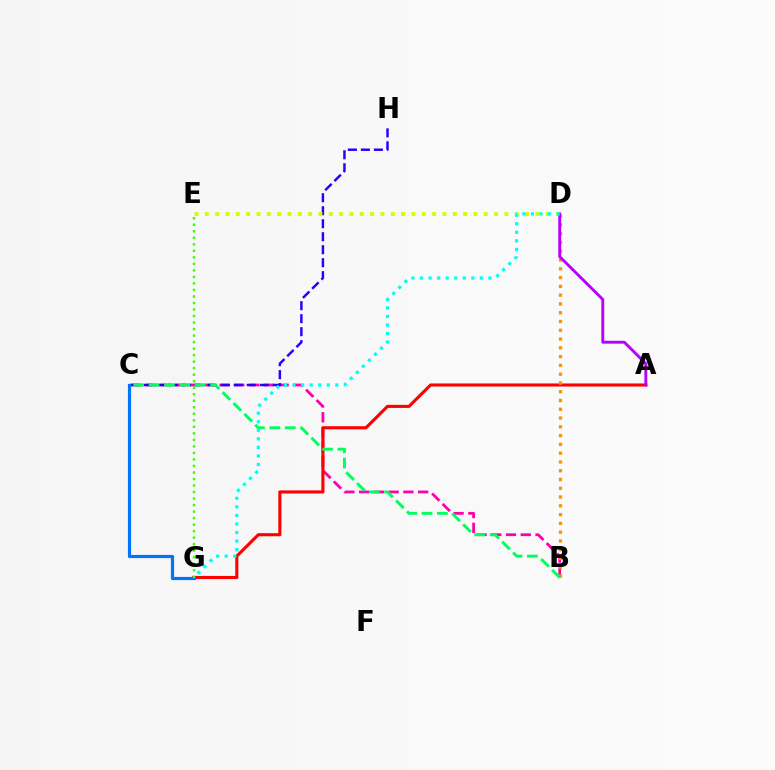{('B', 'C'): [{'color': '#ff00ac', 'line_style': 'dashed', 'thickness': 2.0}, {'color': '#00ff5c', 'line_style': 'dashed', 'thickness': 2.09}], ('C', 'H'): [{'color': '#2500ff', 'line_style': 'dashed', 'thickness': 1.76}], ('A', 'G'): [{'color': '#ff0000', 'line_style': 'solid', 'thickness': 2.23}], ('C', 'G'): [{'color': '#0074ff', 'line_style': 'solid', 'thickness': 2.29}], ('D', 'E'): [{'color': '#d1ff00', 'line_style': 'dotted', 'thickness': 2.81}], ('E', 'G'): [{'color': '#3dff00', 'line_style': 'dotted', 'thickness': 1.77}], ('B', 'D'): [{'color': '#ff9400', 'line_style': 'dotted', 'thickness': 2.39}], ('A', 'D'): [{'color': '#b900ff', 'line_style': 'solid', 'thickness': 2.08}], ('D', 'G'): [{'color': '#00fff6', 'line_style': 'dotted', 'thickness': 2.32}]}